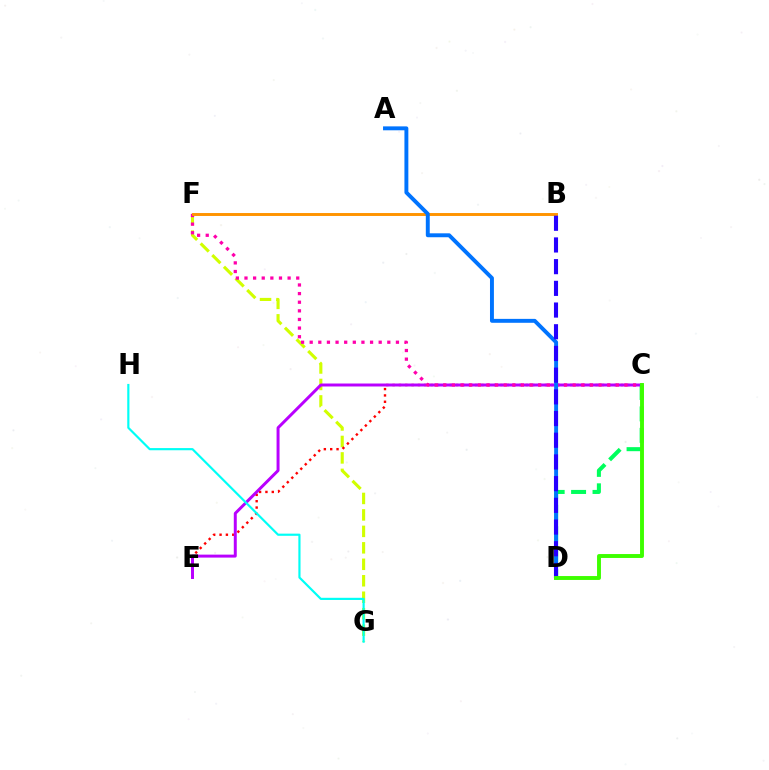{('F', 'G'): [{'color': '#d1ff00', 'line_style': 'dashed', 'thickness': 2.24}], ('C', 'D'): [{'color': '#00ff5c', 'line_style': 'dashed', 'thickness': 2.91}, {'color': '#3dff00', 'line_style': 'solid', 'thickness': 2.81}], ('C', 'E'): [{'color': '#ff0000', 'line_style': 'dotted', 'thickness': 1.72}, {'color': '#b900ff', 'line_style': 'solid', 'thickness': 2.14}], ('C', 'F'): [{'color': '#ff00ac', 'line_style': 'dotted', 'thickness': 2.34}], ('B', 'F'): [{'color': '#ff9400', 'line_style': 'solid', 'thickness': 2.11}], ('A', 'D'): [{'color': '#0074ff', 'line_style': 'solid', 'thickness': 2.82}], ('B', 'D'): [{'color': '#2500ff', 'line_style': 'dashed', 'thickness': 2.95}], ('G', 'H'): [{'color': '#00fff6', 'line_style': 'solid', 'thickness': 1.56}]}